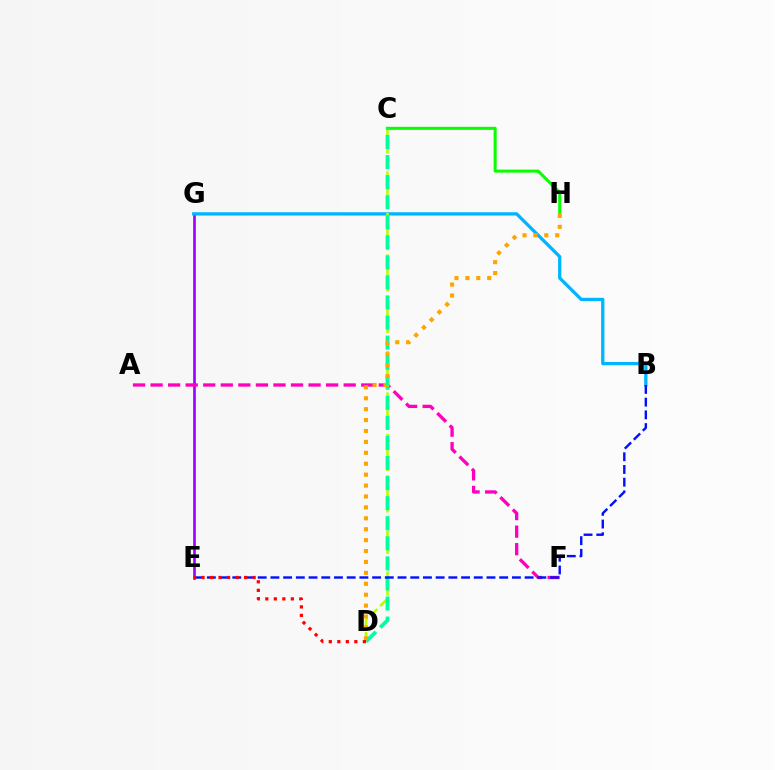{('E', 'G'): [{'color': '#9b00ff', 'line_style': 'solid', 'thickness': 1.9}], ('C', 'H'): [{'color': '#08ff00', 'line_style': 'solid', 'thickness': 2.19}], ('B', 'G'): [{'color': '#00b5ff', 'line_style': 'solid', 'thickness': 2.37}], ('C', 'D'): [{'color': '#b3ff00', 'line_style': 'dashed', 'thickness': 1.88}, {'color': '#00ff9d', 'line_style': 'dashed', 'thickness': 2.73}], ('A', 'F'): [{'color': '#ff00bd', 'line_style': 'dashed', 'thickness': 2.38}], ('B', 'E'): [{'color': '#0010ff', 'line_style': 'dashed', 'thickness': 1.73}], ('D', 'H'): [{'color': '#ffa500', 'line_style': 'dotted', 'thickness': 2.97}], ('D', 'E'): [{'color': '#ff0000', 'line_style': 'dotted', 'thickness': 2.31}]}